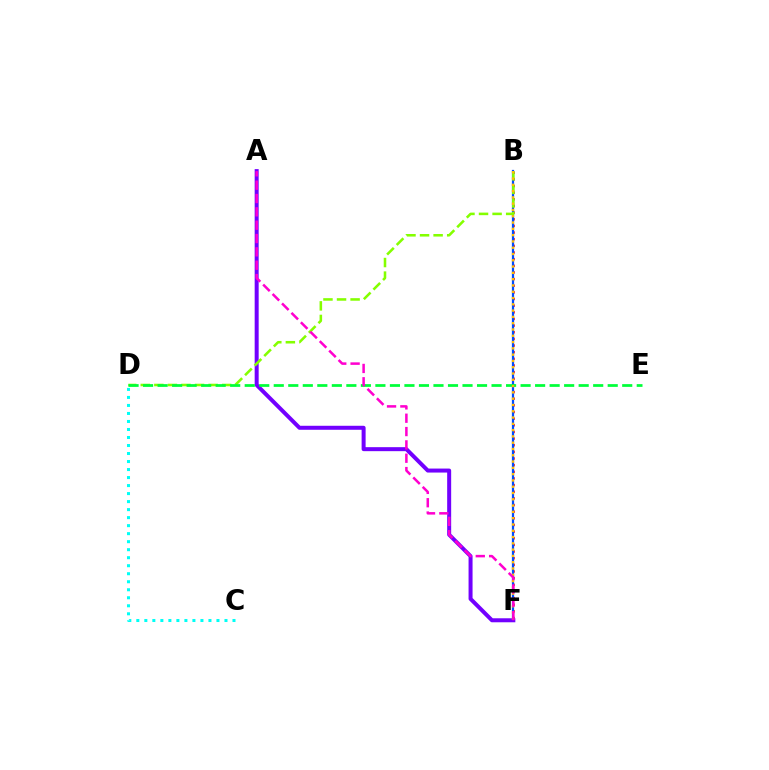{('B', 'F'): [{'color': '#ff0000', 'line_style': 'dotted', 'thickness': 1.81}, {'color': '#004bff', 'line_style': 'solid', 'thickness': 1.6}, {'color': '#ffbd00', 'line_style': 'dotted', 'thickness': 1.71}], ('C', 'D'): [{'color': '#00fff6', 'line_style': 'dotted', 'thickness': 2.18}], ('A', 'F'): [{'color': '#7200ff', 'line_style': 'solid', 'thickness': 2.88}, {'color': '#ff00cf', 'line_style': 'dashed', 'thickness': 1.81}], ('B', 'D'): [{'color': '#84ff00', 'line_style': 'dashed', 'thickness': 1.84}], ('D', 'E'): [{'color': '#00ff39', 'line_style': 'dashed', 'thickness': 1.97}]}